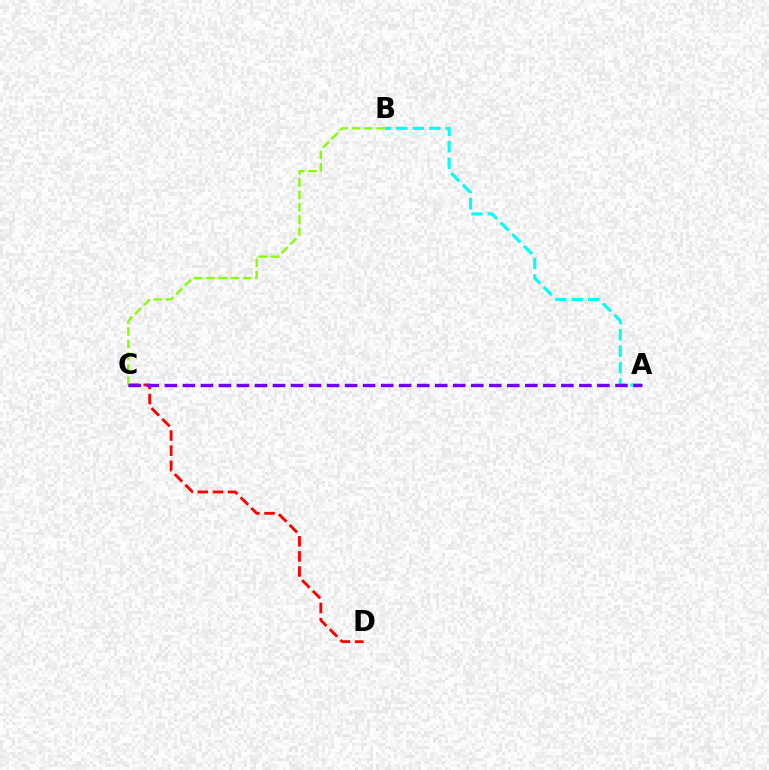{('A', 'B'): [{'color': '#00fff6', 'line_style': 'dashed', 'thickness': 2.24}], ('C', 'D'): [{'color': '#ff0000', 'line_style': 'dashed', 'thickness': 2.05}], ('B', 'C'): [{'color': '#84ff00', 'line_style': 'dashed', 'thickness': 1.67}], ('A', 'C'): [{'color': '#7200ff', 'line_style': 'dashed', 'thickness': 2.45}]}